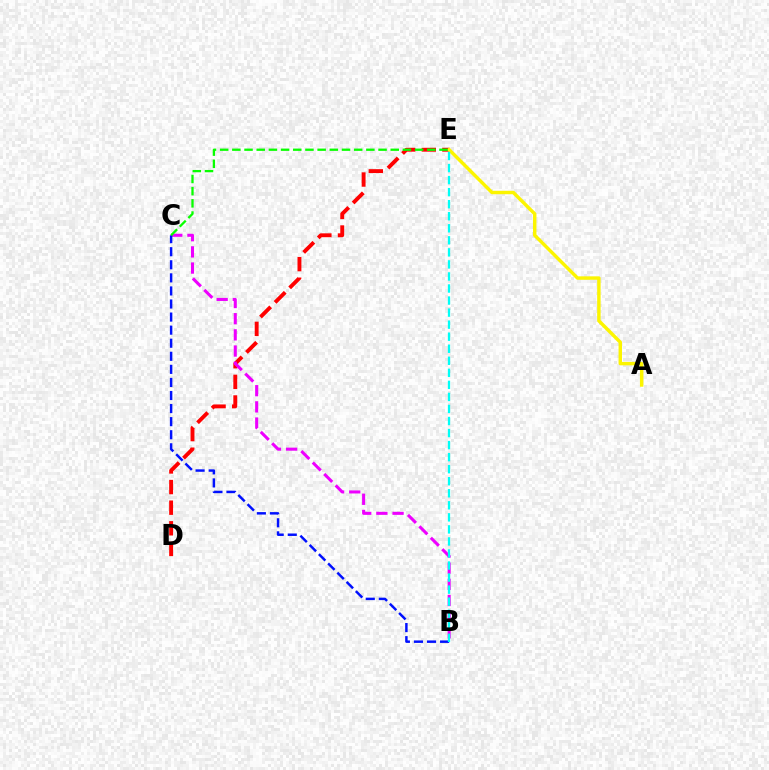{('D', 'E'): [{'color': '#ff0000', 'line_style': 'dashed', 'thickness': 2.8}], ('A', 'E'): [{'color': '#fcf500', 'line_style': 'solid', 'thickness': 2.48}], ('B', 'C'): [{'color': '#ee00ff', 'line_style': 'dashed', 'thickness': 2.2}, {'color': '#0010ff', 'line_style': 'dashed', 'thickness': 1.78}], ('C', 'E'): [{'color': '#08ff00', 'line_style': 'dashed', 'thickness': 1.66}], ('B', 'E'): [{'color': '#00fff6', 'line_style': 'dashed', 'thickness': 1.64}]}